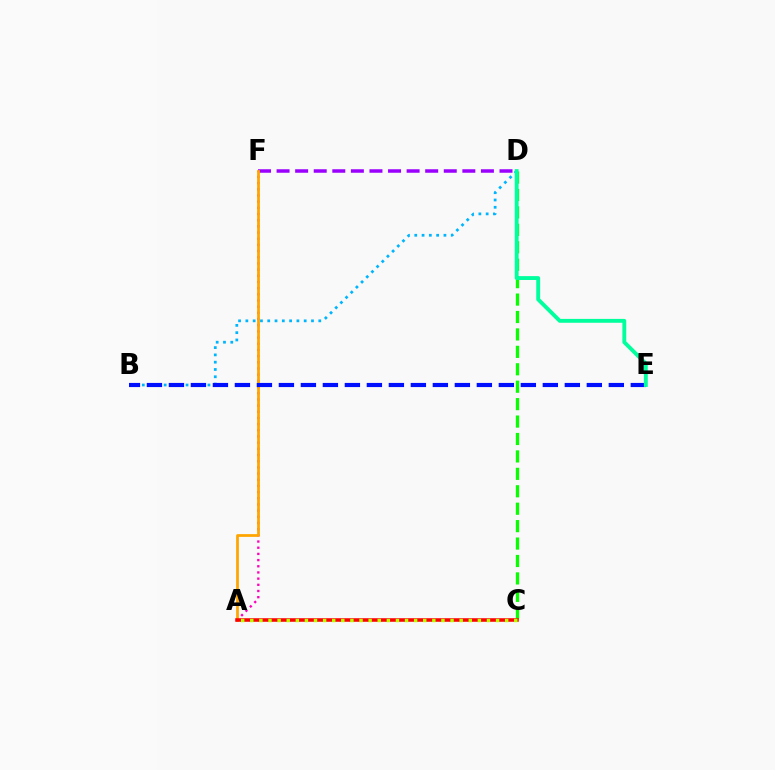{('B', 'D'): [{'color': '#00b5ff', 'line_style': 'dotted', 'thickness': 1.98}], ('C', 'D'): [{'color': '#08ff00', 'line_style': 'dashed', 'thickness': 2.37}], ('D', 'F'): [{'color': '#9b00ff', 'line_style': 'dashed', 'thickness': 2.52}], ('A', 'F'): [{'color': '#ff00bd', 'line_style': 'dotted', 'thickness': 1.68}, {'color': '#ffa500', 'line_style': 'solid', 'thickness': 1.99}], ('A', 'C'): [{'color': '#ff0000', 'line_style': 'solid', 'thickness': 2.56}, {'color': '#b3ff00', 'line_style': 'dotted', 'thickness': 2.47}], ('B', 'E'): [{'color': '#0010ff', 'line_style': 'dashed', 'thickness': 2.99}], ('D', 'E'): [{'color': '#00ff9d', 'line_style': 'solid', 'thickness': 2.78}]}